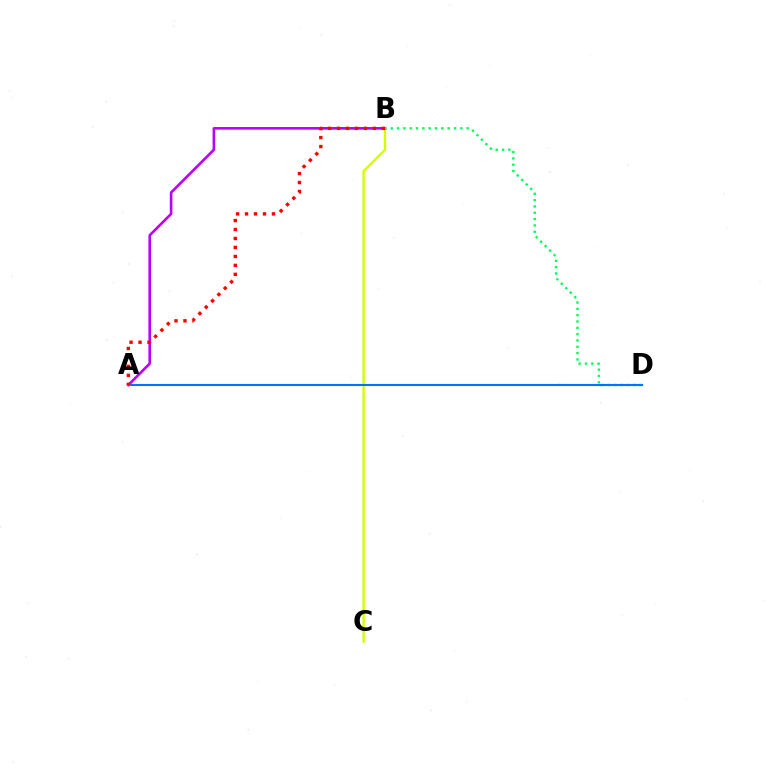{('B', 'C'): [{'color': '#d1ff00', 'line_style': 'solid', 'thickness': 1.71}], ('A', 'B'): [{'color': '#b900ff', 'line_style': 'solid', 'thickness': 1.88}, {'color': '#ff0000', 'line_style': 'dotted', 'thickness': 2.44}], ('B', 'D'): [{'color': '#00ff5c', 'line_style': 'dotted', 'thickness': 1.72}], ('A', 'D'): [{'color': '#0074ff', 'line_style': 'solid', 'thickness': 1.52}]}